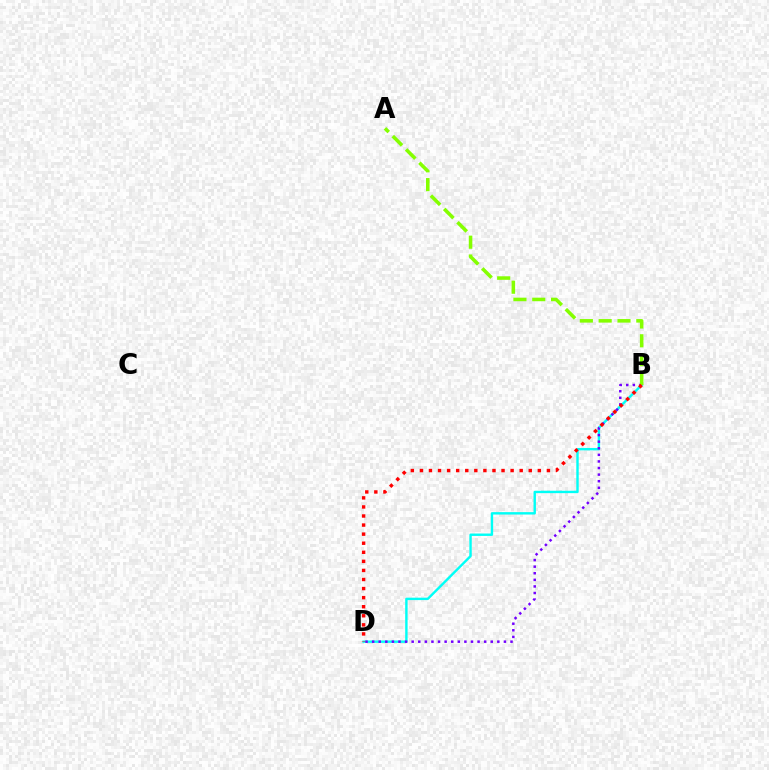{('B', 'D'): [{'color': '#00fff6', 'line_style': 'solid', 'thickness': 1.73}, {'color': '#7200ff', 'line_style': 'dotted', 'thickness': 1.79}, {'color': '#ff0000', 'line_style': 'dotted', 'thickness': 2.46}], ('A', 'B'): [{'color': '#84ff00', 'line_style': 'dashed', 'thickness': 2.56}]}